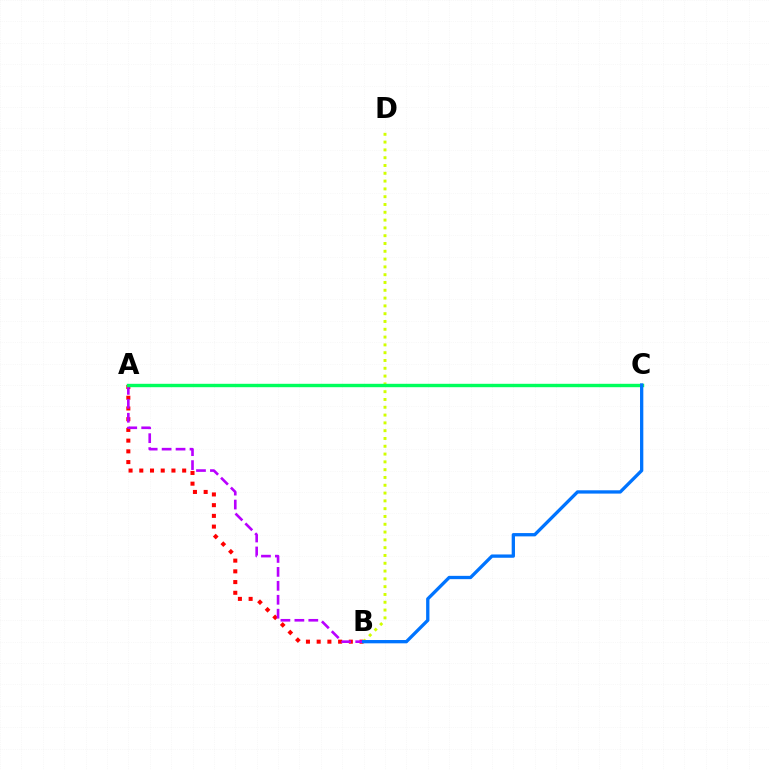{('A', 'B'): [{'color': '#ff0000', 'line_style': 'dotted', 'thickness': 2.91}, {'color': '#b900ff', 'line_style': 'dashed', 'thickness': 1.89}], ('B', 'D'): [{'color': '#d1ff00', 'line_style': 'dotted', 'thickness': 2.12}], ('A', 'C'): [{'color': '#00ff5c', 'line_style': 'solid', 'thickness': 2.45}], ('B', 'C'): [{'color': '#0074ff', 'line_style': 'solid', 'thickness': 2.38}]}